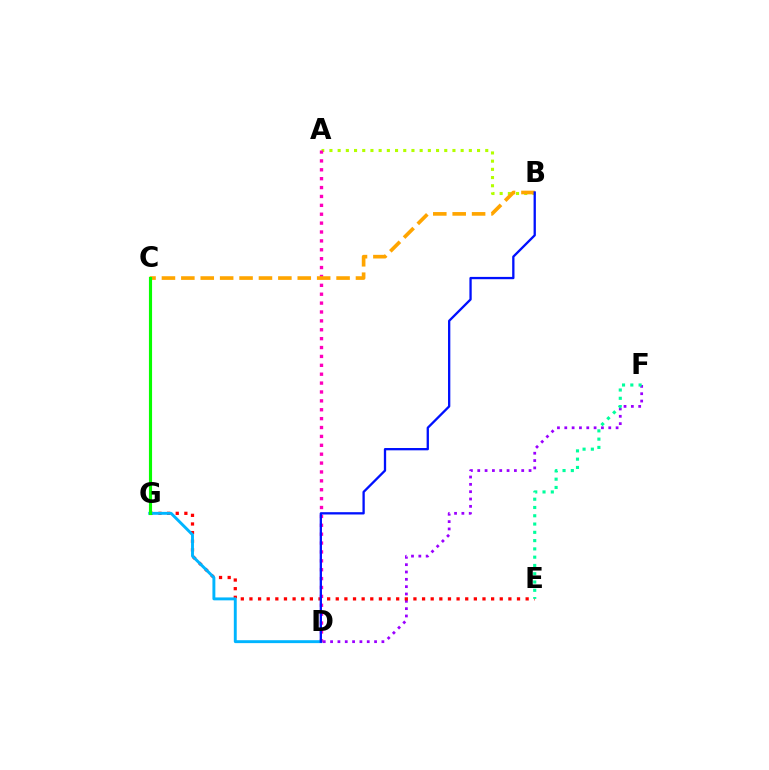{('D', 'F'): [{'color': '#9b00ff', 'line_style': 'dotted', 'thickness': 1.99}], ('A', 'B'): [{'color': '#b3ff00', 'line_style': 'dotted', 'thickness': 2.23}], ('E', 'G'): [{'color': '#ff0000', 'line_style': 'dotted', 'thickness': 2.35}], ('A', 'D'): [{'color': '#ff00bd', 'line_style': 'dotted', 'thickness': 2.41}], ('B', 'C'): [{'color': '#ffa500', 'line_style': 'dashed', 'thickness': 2.64}], ('D', 'G'): [{'color': '#00b5ff', 'line_style': 'solid', 'thickness': 2.1}], ('E', 'F'): [{'color': '#00ff9d', 'line_style': 'dotted', 'thickness': 2.25}], ('B', 'D'): [{'color': '#0010ff', 'line_style': 'solid', 'thickness': 1.66}], ('C', 'G'): [{'color': '#08ff00', 'line_style': 'solid', 'thickness': 2.26}]}